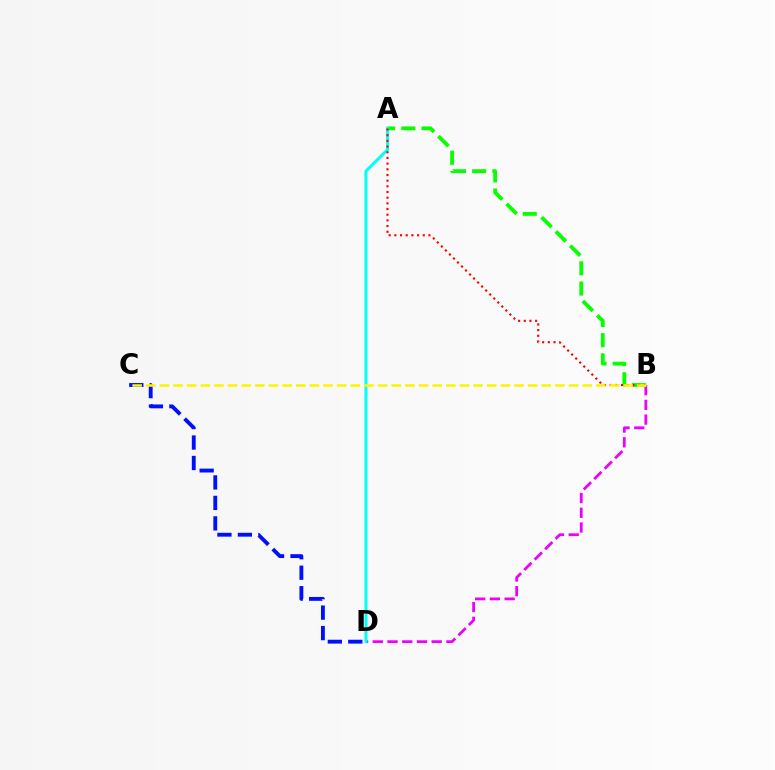{('B', 'D'): [{'color': '#ee00ff', 'line_style': 'dashed', 'thickness': 2.0}], ('C', 'D'): [{'color': '#0010ff', 'line_style': 'dashed', 'thickness': 2.78}], ('A', 'B'): [{'color': '#08ff00', 'line_style': 'dashed', 'thickness': 2.74}, {'color': '#ff0000', 'line_style': 'dotted', 'thickness': 1.54}], ('A', 'D'): [{'color': '#00fff6', 'line_style': 'solid', 'thickness': 2.16}], ('B', 'C'): [{'color': '#fcf500', 'line_style': 'dashed', 'thickness': 1.85}]}